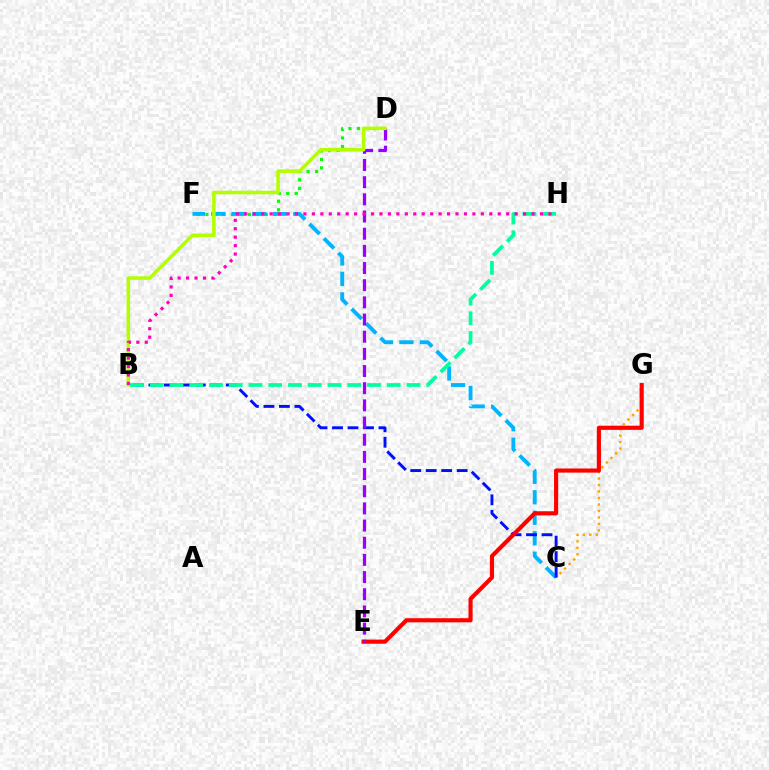{('C', 'G'): [{'color': '#ffa500', 'line_style': 'dotted', 'thickness': 1.76}], ('D', 'F'): [{'color': '#08ff00', 'line_style': 'dotted', 'thickness': 2.3}], ('C', 'F'): [{'color': '#00b5ff', 'line_style': 'dashed', 'thickness': 2.78}], ('B', 'C'): [{'color': '#0010ff', 'line_style': 'dashed', 'thickness': 2.1}], ('E', 'G'): [{'color': '#ff0000', 'line_style': 'solid', 'thickness': 2.98}], ('D', 'E'): [{'color': '#9b00ff', 'line_style': 'dashed', 'thickness': 2.33}], ('B', 'D'): [{'color': '#b3ff00', 'line_style': 'solid', 'thickness': 2.56}], ('B', 'H'): [{'color': '#00ff9d', 'line_style': 'dashed', 'thickness': 2.68}, {'color': '#ff00bd', 'line_style': 'dotted', 'thickness': 2.3}]}